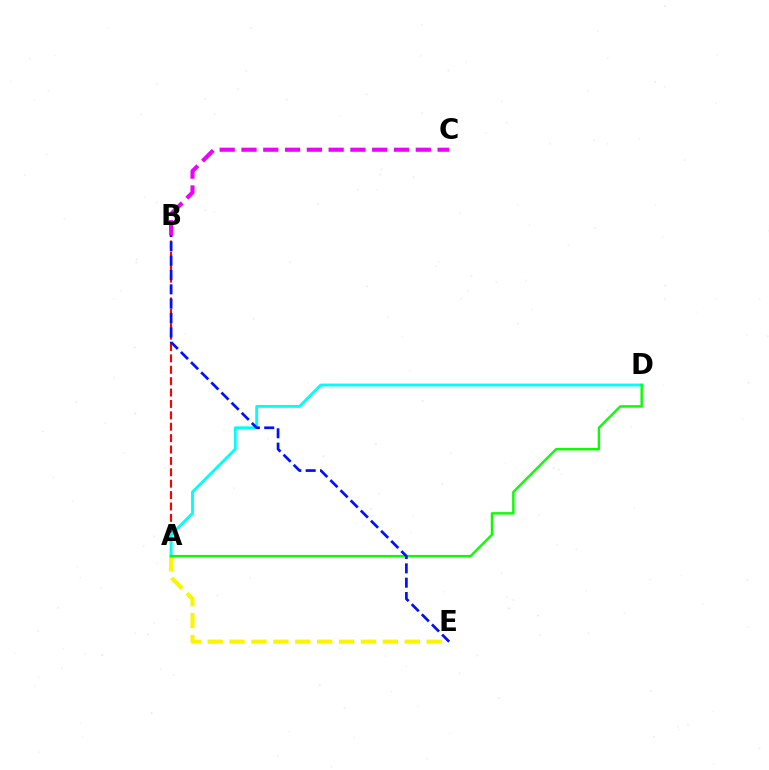{('B', 'C'): [{'color': '#ee00ff', 'line_style': 'dashed', 'thickness': 2.96}], ('A', 'E'): [{'color': '#fcf500', 'line_style': 'dashed', 'thickness': 2.97}], ('A', 'B'): [{'color': '#ff0000', 'line_style': 'dashed', 'thickness': 1.55}], ('A', 'D'): [{'color': '#00fff6', 'line_style': 'solid', 'thickness': 2.07}, {'color': '#08ff00', 'line_style': 'solid', 'thickness': 1.73}], ('B', 'E'): [{'color': '#0010ff', 'line_style': 'dashed', 'thickness': 1.95}]}